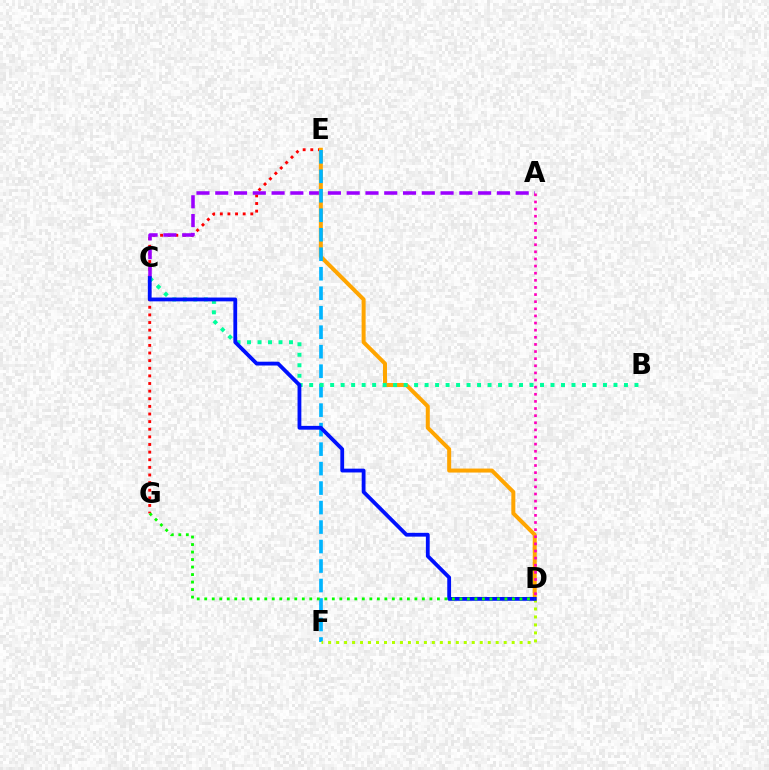{('E', 'G'): [{'color': '#ff0000', 'line_style': 'dotted', 'thickness': 2.07}], ('A', 'C'): [{'color': '#9b00ff', 'line_style': 'dashed', 'thickness': 2.55}], ('D', 'E'): [{'color': '#ffa500', 'line_style': 'solid', 'thickness': 2.88}], ('E', 'F'): [{'color': '#00b5ff', 'line_style': 'dashed', 'thickness': 2.65}], ('B', 'C'): [{'color': '#00ff9d', 'line_style': 'dotted', 'thickness': 2.85}], ('D', 'F'): [{'color': '#b3ff00', 'line_style': 'dotted', 'thickness': 2.17}], ('C', 'D'): [{'color': '#0010ff', 'line_style': 'solid', 'thickness': 2.74}], ('D', 'G'): [{'color': '#08ff00', 'line_style': 'dotted', 'thickness': 2.04}], ('A', 'D'): [{'color': '#ff00bd', 'line_style': 'dotted', 'thickness': 1.94}]}